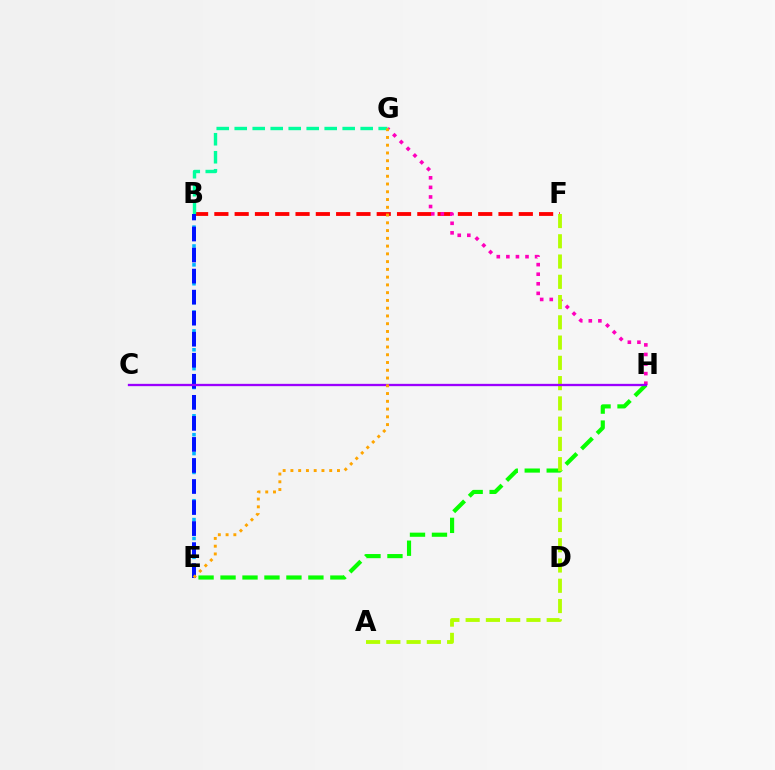{('E', 'H'): [{'color': '#08ff00', 'line_style': 'dashed', 'thickness': 2.98}], ('B', 'F'): [{'color': '#ff0000', 'line_style': 'dashed', 'thickness': 2.76}], ('B', 'E'): [{'color': '#00b5ff', 'line_style': 'dotted', 'thickness': 2.56}, {'color': '#0010ff', 'line_style': 'dashed', 'thickness': 2.86}], ('G', 'H'): [{'color': '#ff00bd', 'line_style': 'dotted', 'thickness': 2.6}], ('A', 'F'): [{'color': '#b3ff00', 'line_style': 'dashed', 'thickness': 2.75}], ('B', 'G'): [{'color': '#00ff9d', 'line_style': 'dashed', 'thickness': 2.44}], ('C', 'H'): [{'color': '#9b00ff', 'line_style': 'solid', 'thickness': 1.66}], ('E', 'G'): [{'color': '#ffa500', 'line_style': 'dotted', 'thickness': 2.11}]}